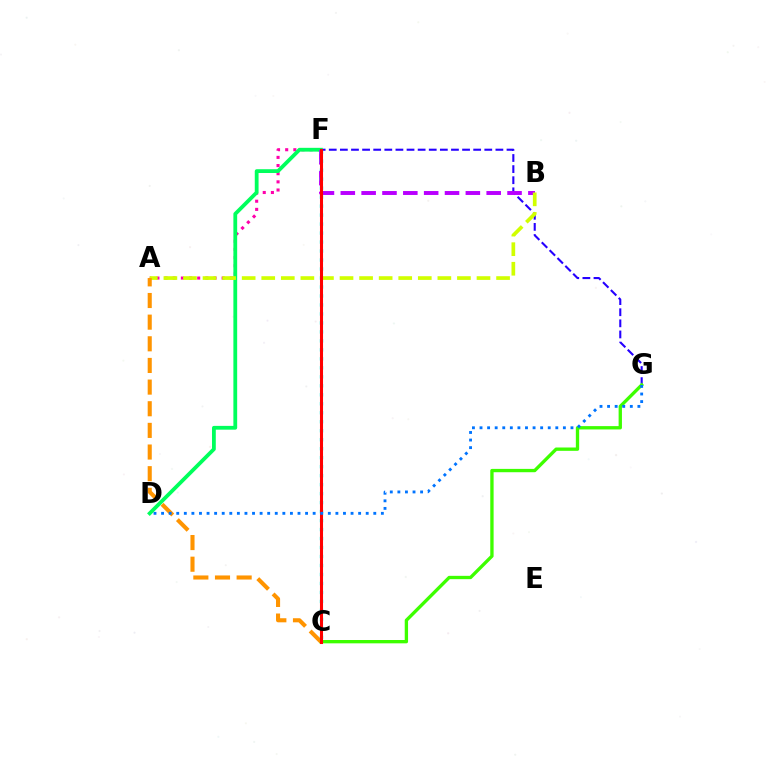{('A', 'F'): [{'color': '#ff00ac', 'line_style': 'dotted', 'thickness': 2.21}], ('F', 'G'): [{'color': '#2500ff', 'line_style': 'dashed', 'thickness': 1.51}], ('D', 'F'): [{'color': '#00ff5c', 'line_style': 'solid', 'thickness': 2.73}], ('B', 'F'): [{'color': '#b900ff', 'line_style': 'dashed', 'thickness': 2.83}], ('C', 'F'): [{'color': '#00fff6', 'line_style': 'dotted', 'thickness': 2.44}, {'color': '#ff0000', 'line_style': 'solid', 'thickness': 2.2}], ('A', 'B'): [{'color': '#d1ff00', 'line_style': 'dashed', 'thickness': 2.66}], ('C', 'G'): [{'color': '#3dff00', 'line_style': 'solid', 'thickness': 2.4}], ('A', 'C'): [{'color': '#ff9400', 'line_style': 'dashed', 'thickness': 2.94}], ('D', 'G'): [{'color': '#0074ff', 'line_style': 'dotted', 'thickness': 2.06}]}